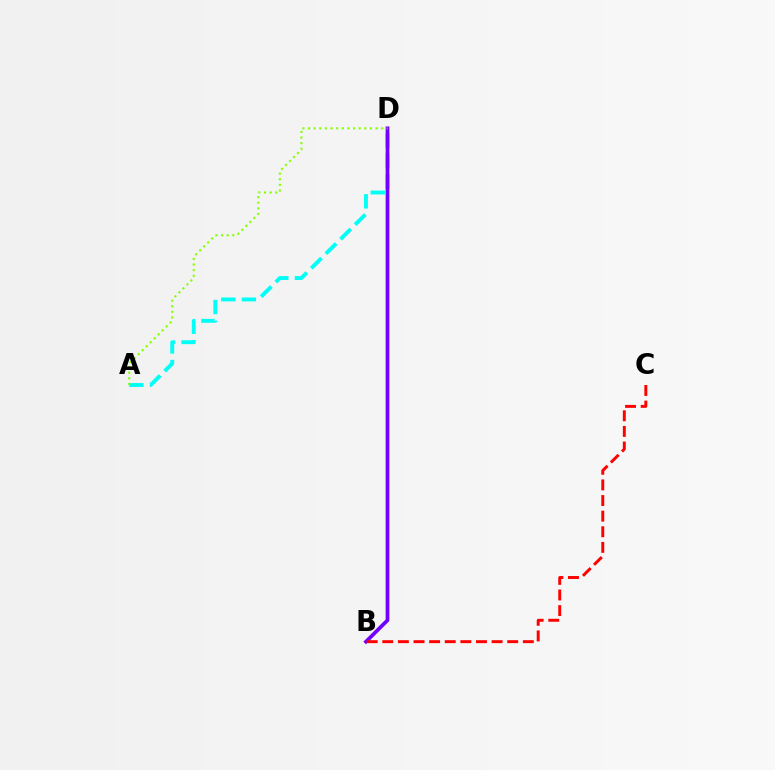{('A', 'D'): [{'color': '#00fff6', 'line_style': 'dashed', 'thickness': 2.8}, {'color': '#84ff00', 'line_style': 'dotted', 'thickness': 1.53}], ('B', 'D'): [{'color': '#7200ff', 'line_style': 'solid', 'thickness': 2.68}], ('B', 'C'): [{'color': '#ff0000', 'line_style': 'dashed', 'thickness': 2.12}]}